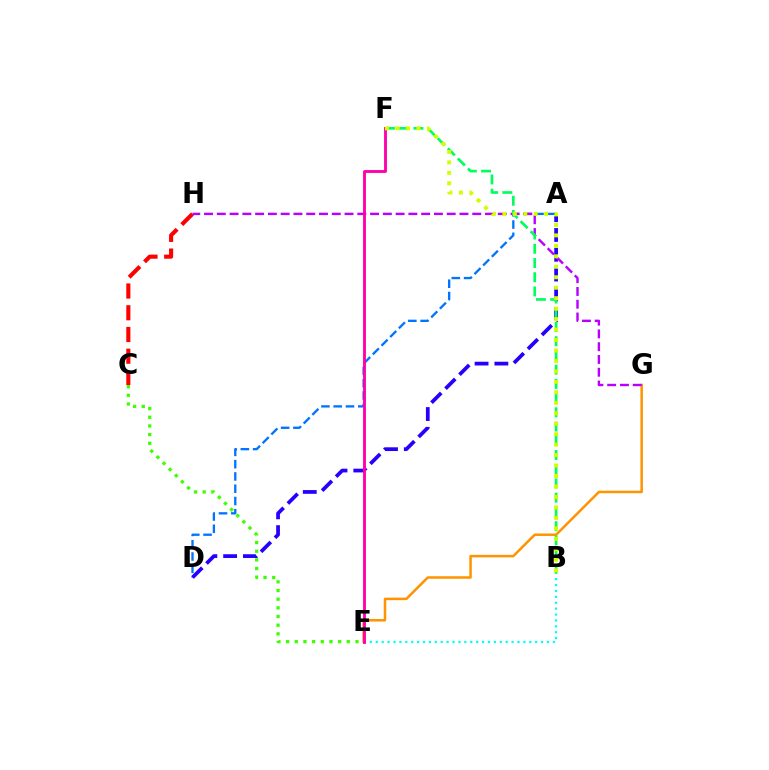{('A', 'D'): [{'color': '#0074ff', 'line_style': 'dashed', 'thickness': 1.67}, {'color': '#2500ff', 'line_style': 'dashed', 'thickness': 2.69}], ('C', 'H'): [{'color': '#ff0000', 'line_style': 'dashed', 'thickness': 2.95}], ('E', 'G'): [{'color': '#ff9400', 'line_style': 'solid', 'thickness': 1.81}], ('B', 'E'): [{'color': '#00fff6', 'line_style': 'dotted', 'thickness': 1.6}], ('G', 'H'): [{'color': '#b900ff', 'line_style': 'dashed', 'thickness': 1.74}], ('B', 'F'): [{'color': '#00ff5c', 'line_style': 'dashed', 'thickness': 1.93}, {'color': '#d1ff00', 'line_style': 'dotted', 'thickness': 2.84}], ('E', 'F'): [{'color': '#ff00ac', 'line_style': 'solid', 'thickness': 2.07}], ('C', 'E'): [{'color': '#3dff00', 'line_style': 'dotted', 'thickness': 2.36}]}